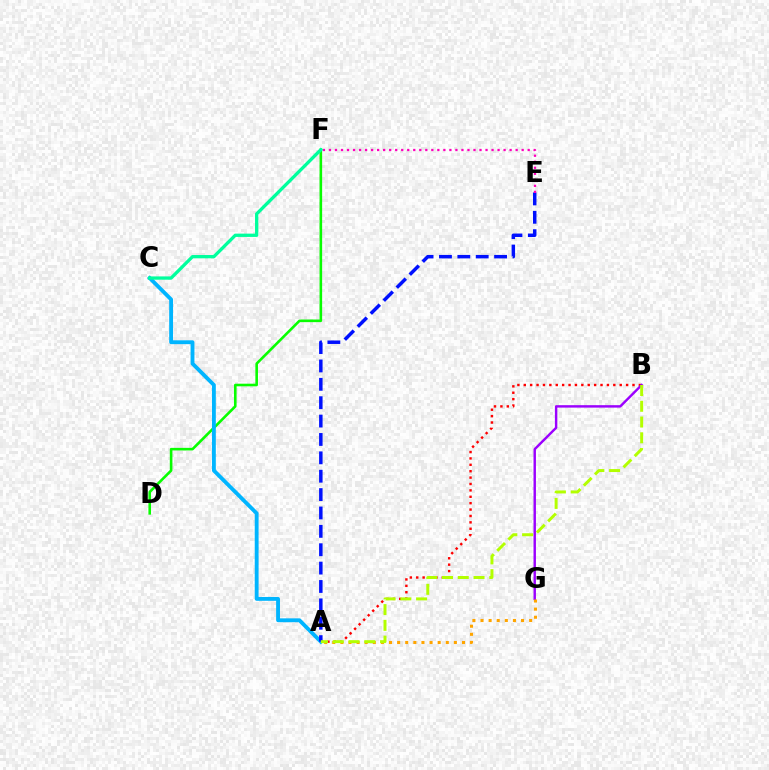{('A', 'B'): [{'color': '#ff0000', 'line_style': 'dotted', 'thickness': 1.74}, {'color': '#b3ff00', 'line_style': 'dashed', 'thickness': 2.14}], ('D', 'F'): [{'color': '#08ff00', 'line_style': 'solid', 'thickness': 1.88}], ('A', 'C'): [{'color': '#00b5ff', 'line_style': 'solid', 'thickness': 2.78}], ('A', 'E'): [{'color': '#0010ff', 'line_style': 'dashed', 'thickness': 2.5}], ('E', 'F'): [{'color': '#ff00bd', 'line_style': 'dotted', 'thickness': 1.64}], ('C', 'F'): [{'color': '#00ff9d', 'line_style': 'solid', 'thickness': 2.38}], ('B', 'G'): [{'color': '#9b00ff', 'line_style': 'solid', 'thickness': 1.75}], ('A', 'G'): [{'color': '#ffa500', 'line_style': 'dotted', 'thickness': 2.2}]}